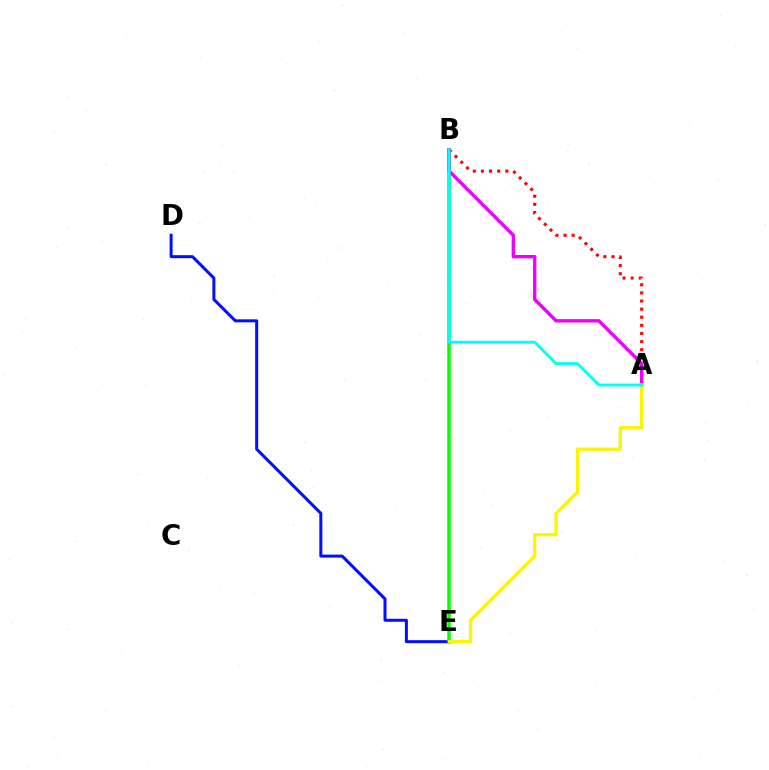{('B', 'E'): [{'color': '#08ff00', 'line_style': 'solid', 'thickness': 2.53}], ('D', 'E'): [{'color': '#0010ff', 'line_style': 'solid', 'thickness': 2.17}], ('A', 'B'): [{'color': '#ff0000', 'line_style': 'dotted', 'thickness': 2.2}, {'color': '#ee00ff', 'line_style': 'solid', 'thickness': 2.45}, {'color': '#00fff6', 'line_style': 'solid', 'thickness': 2.07}], ('A', 'E'): [{'color': '#fcf500', 'line_style': 'solid', 'thickness': 2.37}]}